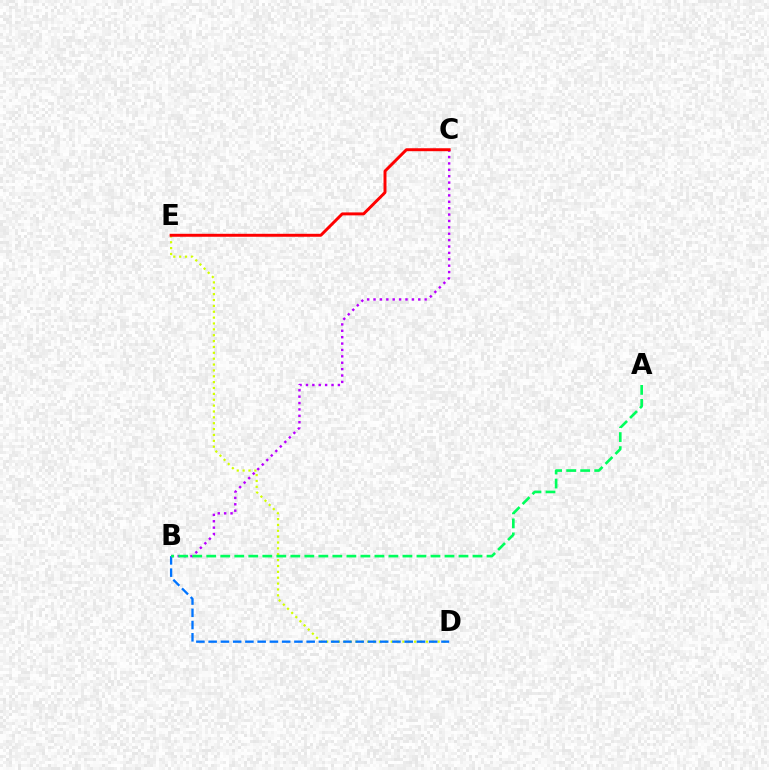{('D', 'E'): [{'color': '#d1ff00', 'line_style': 'dotted', 'thickness': 1.59}], ('B', 'D'): [{'color': '#0074ff', 'line_style': 'dashed', 'thickness': 1.66}], ('B', 'C'): [{'color': '#b900ff', 'line_style': 'dotted', 'thickness': 1.74}], ('C', 'E'): [{'color': '#ff0000', 'line_style': 'solid', 'thickness': 2.13}], ('A', 'B'): [{'color': '#00ff5c', 'line_style': 'dashed', 'thickness': 1.9}]}